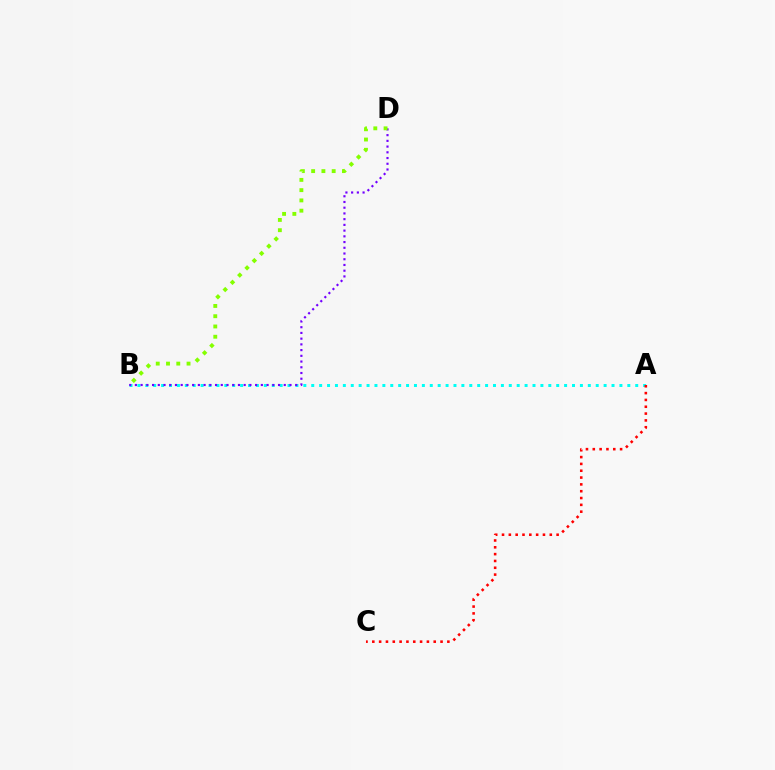{('A', 'B'): [{'color': '#00fff6', 'line_style': 'dotted', 'thickness': 2.15}], ('B', 'D'): [{'color': '#7200ff', 'line_style': 'dotted', 'thickness': 1.56}, {'color': '#84ff00', 'line_style': 'dotted', 'thickness': 2.79}], ('A', 'C'): [{'color': '#ff0000', 'line_style': 'dotted', 'thickness': 1.85}]}